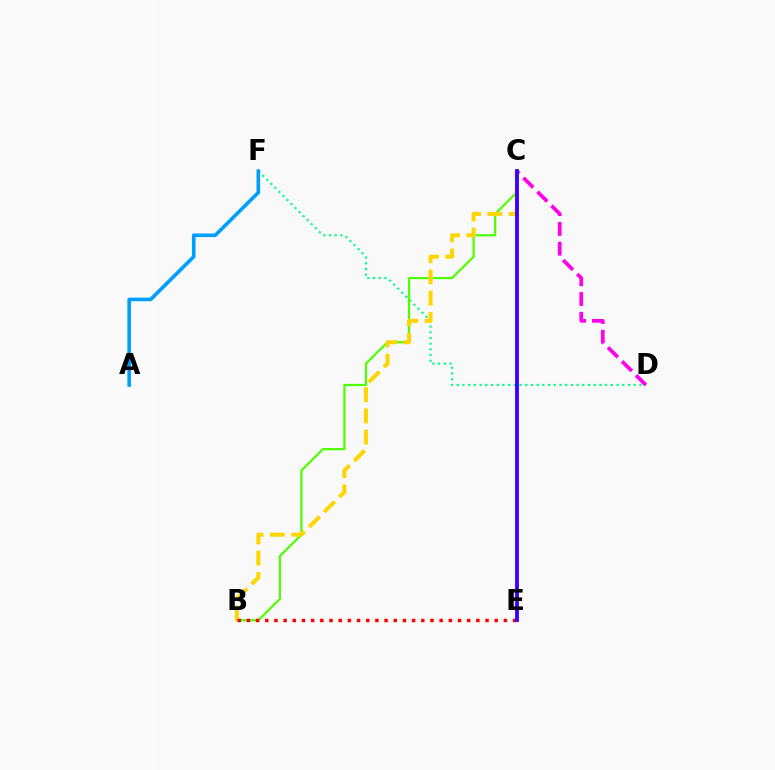{('D', 'F'): [{'color': '#00ff86', 'line_style': 'dotted', 'thickness': 1.55}], ('C', 'D'): [{'color': '#ff00ed', 'line_style': 'dashed', 'thickness': 2.68}], ('B', 'C'): [{'color': '#4fff00', 'line_style': 'solid', 'thickness': 1.59}, {'color': '#ffd500', 'line_style': 'dashed', 'thickness': 2.88}], ('B', 'E'): [{'color': '#ff0000', 'line_style': 'dotted', 'thickness': 2.49}], ('A', 'F'): [{'color': '#009eff', 'line_style': 'solid', 'thickness': 2.6}], ('C', 'E'): [{'color': '#3700ff', 'line_style': 'solid', 'thickness': 2.75}]}